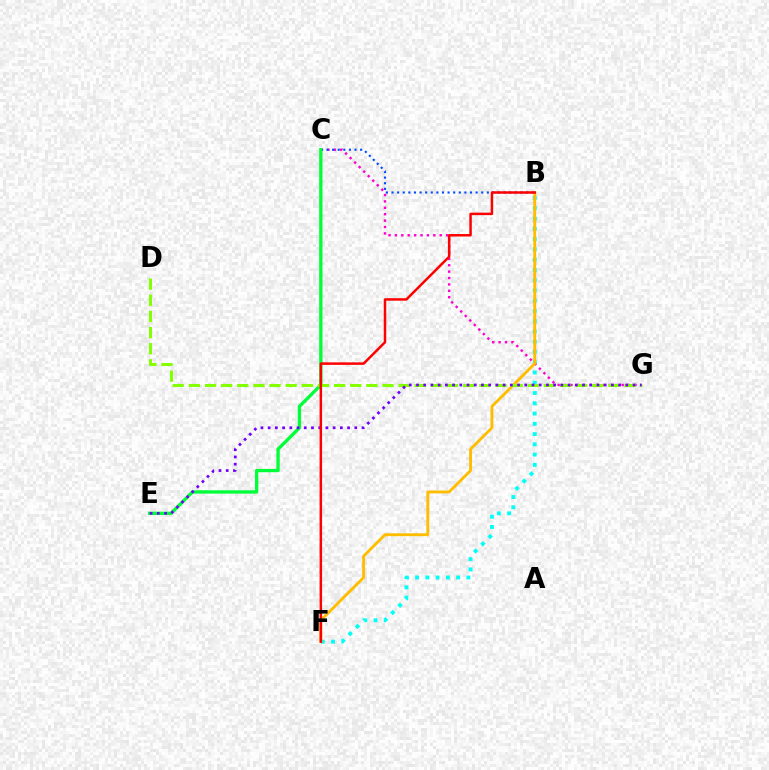{('B', 'F'): [{'color': '#00fff6', 'line_style': 'dotted', 'thickness': 2.79}, {'color': '#ffbd00', 'line_style': 'solid', 'thickness': 2.05}, {'color': '#ff0000', 'line_style': 'solid', 'thickness': 1.79}], ('C', 'G'): [{'color': '#ff00cf', 'line_style': 'dotted', 'thickness': 1.74}], ('B', 'C'): [{'color': '#004bff', 'line_style': 'dotted', 'thickness': 1.52}], ('C', 'E'): [{'color': '#00ff39', 'line_style': 'solid', 'thickness': 2.39}], ('D', 'G'): [{'color': '#84ff00', 'line_style': 'dashed', 'thickness': 2.19}], ('E', 'G'): [{'color': '#7200ff', 'line_style': 'dotted', 'thickness': 1.96}]}